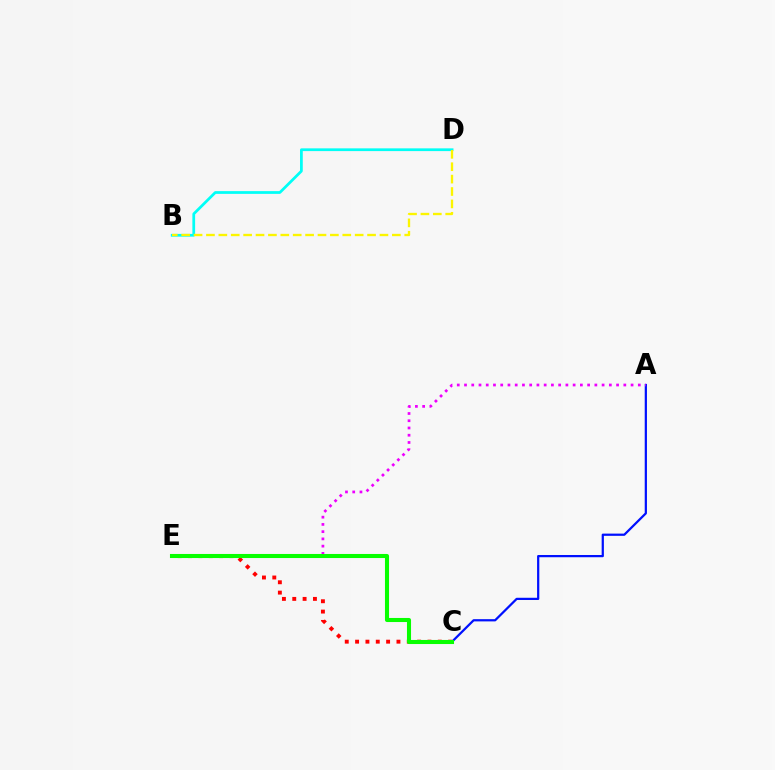{('A', 'C'): [{'color': '#0010ff', 'line_style': 'solid', 'thickness': 1.61}], ('C', 'E'): [{'color': '#ff0000', 'line_style': 'dotted', 'thickness': 2.81}, {'color': '#08ff00', 'line_style': 'solid', 'thickness': 2.93}], ('A', 'E'): [{'color': '#ee00ff', 'line_style': 'dotted', 'thickness': 1.97}], ('B', 'D'): [{'color': '#00fff6', 'line_style': 'solid', 'thickness': 1.98}, {'color': '#fcf500', 'line_style': 'dashed', 'thickness': 1.68}]}